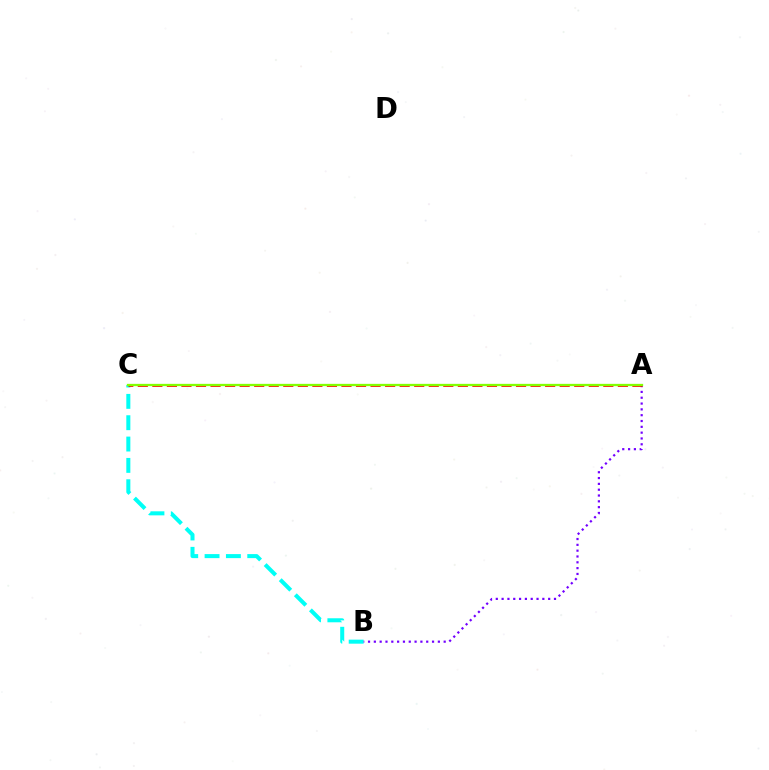{('B', 'C'): [{'color': '#00fff6', 'line_style': 'dashed', 'thickness': 2.9}], ('A', 'B'): [{'color': '#7200ff', 'line_style': 'dotted', 'thickness': 1.58}], ('A', 'C'): [{'color': '#ff0000', 'line_style': 'dashed', 'thickness': 1.98}, {'color': '#84ff00', 'line_style': 'solid', 'thickness': 1.65}]}